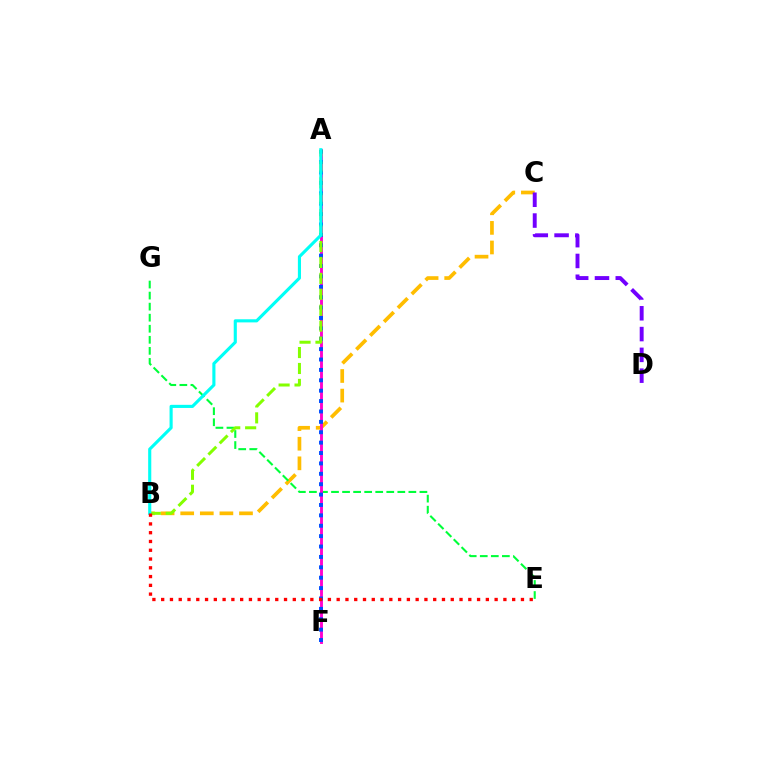{('B', 'C'): [{'color': '#ffbd00', 'line_style': 'dashed', 'thickness': 2.66}], ('E', 'G'): [{'color': '#00ff39', 'line_style': 'dashed', 'thickness': 1.5}], ('A', 'F'): [{'color': '#ff00cf', 'line_style': 'solid', 'thickness': 2.08}, {'color': '#004bff', 'line_style': 'dotted', 'thickness': 2.82}], ('A', 'B'): [{'color': '#84ff00', 'line_style': 'dashed', 'thickness': 2.16}, {'color': '#00fff6', 'line_style': 'solid', 'thickness': 2.24}], ('C', 'D'): [{'color': '#7200ff', 'line_style': 'dashed', 'thickness': 2.82}], ('B', 'E'): [{'color': '#ff0000', 'line_style': 'dotted', 'thickness': 2.38}]}